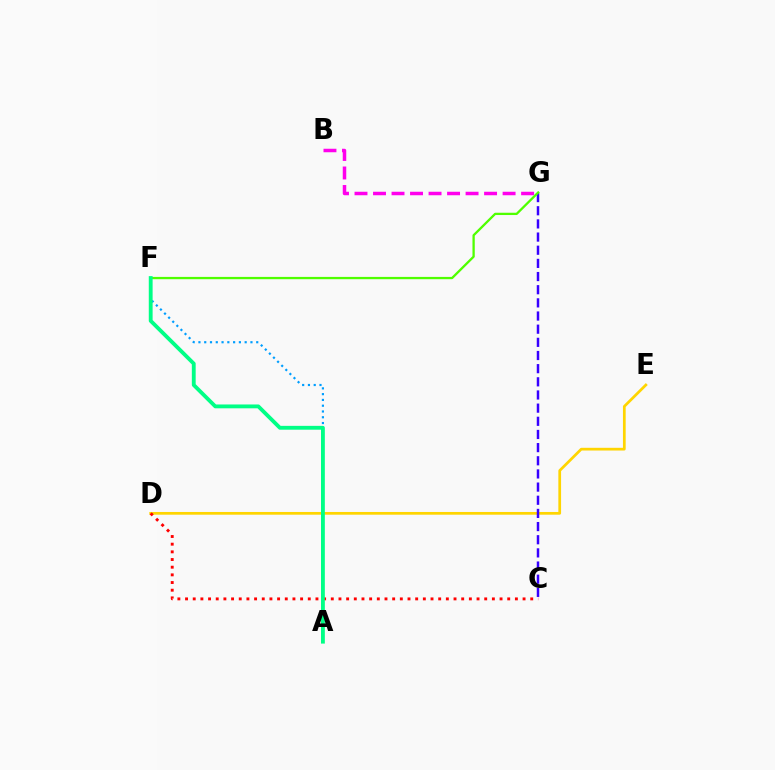{('A', 'F'): [{'color': '#009eff', 'line_style': 'dotted', 'thickness': 1.57}, {'color': '#00ff86', 'line_style': 'solid', 'thickness': 2.77}], ('D', 'E'): [{'color': '#ffd500', 'line_style': 'solid', 'thickness': 1.96}], ('B', 'G'): [{'color': '#ff00ed', 'line_style': 'dashed', 'thickness': 2.51}], ('C', 'G'): [{'color': '#3700ff', 'line_style': 'dashed', 'thickness': 1.79}], ('F', 'G'): [{'color': '#4fff00', 'line_style': 'solid', 'thickness': 1.65}], ('C', 'D'): [{'color': '#ff0000', 'line_style': 'dotted', 'thickness': 2.08}]}